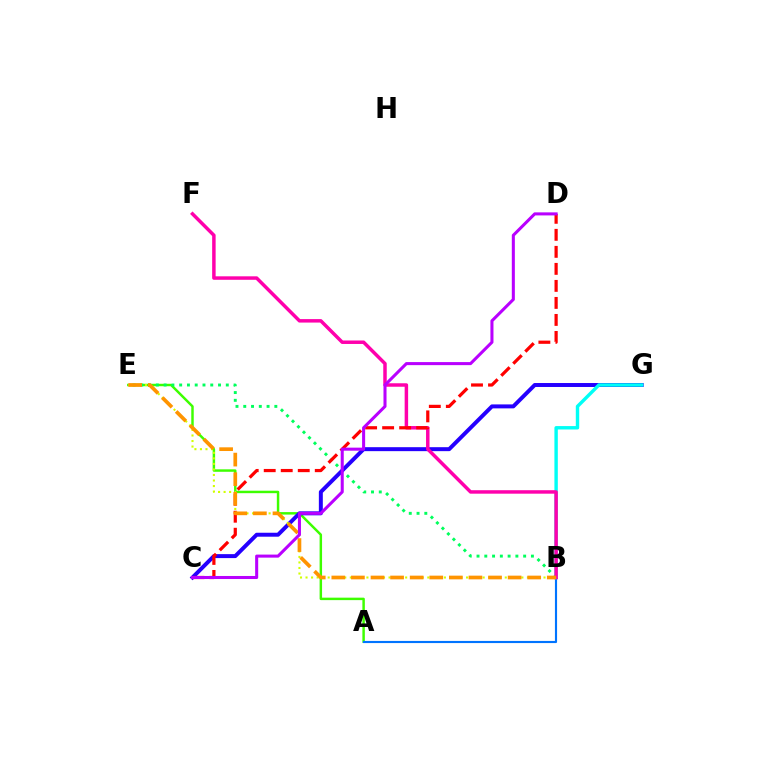{('A', 'E'): [{'color': '#3dff00', 'line_style': 'solid', 'thickness': 1.77}], ('A', 'B'): [{'color': '#0074ff', 'line_style': 'solid', 'thickness': 1.54}], ('B', 'E'): [{'color': '#00ff5c', 'line_style': 'dotted', 'thickness': 2.11}, {'color': '#d1ff00', 'line_style': 'dotted', 'thickness': 1.5}, {'color': '#ff9400', 'line_style': 'dashed', 'thickness': 2.66}], ('C', 'G'): [{'color': '#2500ff', 'line_style': 'solid', 'thickness': 2.85}], ('B', 'G'): [{'color': '#00fff6', 'line_style': 'solid', 'thickness': 2.45}], ('B', 'F'): [{'color': '#ff00ac', 'line_style': 'solid', 'thickness': 2.5}], ('C', 'D'): [{'color': '#ff0000', 'line_style': 'dashed', 'thickness': 2.31}, {'color': '#b900ff', 'line_style': 'solid', 'thickness': 2.19}]}